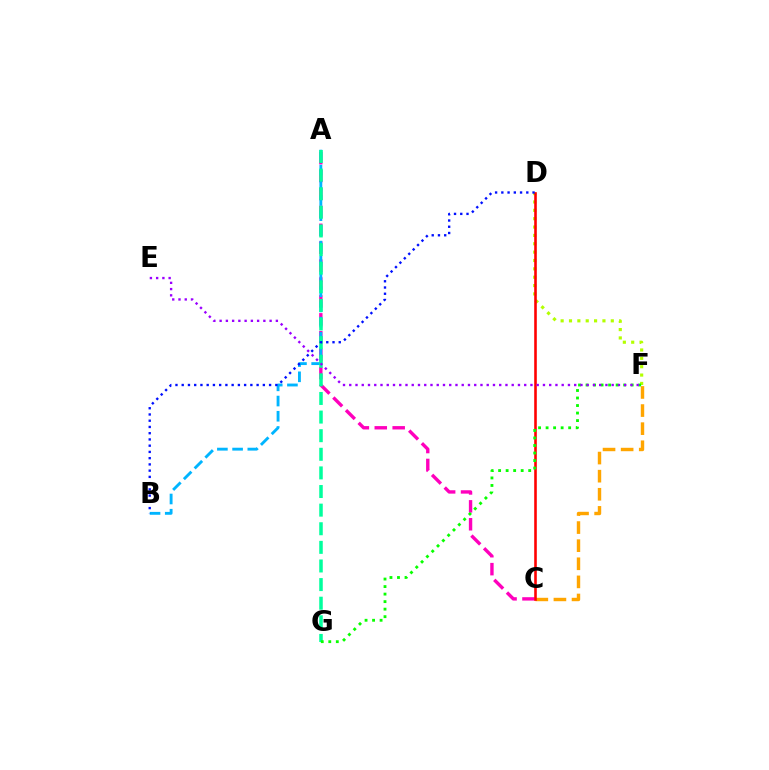{('D', 'F'): [{'color': '#b3ff00', 'line_style': 'dotted', 'thickness': 2.27}], ('A', 'C'): [{'color': '#ff00bd', 'line_style': 'dashed', 'thickness': 2.43}], ('C', 'F'): [{'color': '#ffa500', 'line_style': 'dashed', 'thickness': 2.46}], ('A', 'B'): [{'color': '#00b5ff', 'line_style': 'dashed', 'thickness': 2.07}], ('C', 'D'): [{'color': '#ff0000', 'line_style': 'solid', 'thickness': 1.87}], ('A', 'G'): [{'color': '#00ff9d', 'line_style': 'dashed', 'thickness': 2.53}], ('B', 'D'): [{'color': '#0010ff', 'line_style': 'dotted', 'thickness': 1.7}], ('F', 'G'): [{'color': '#08ff00', 'line_style': 'dotted', 'thickness': 2.04}], ('E', 'F'): [{'color': '#9b00ff', 'line_style': 'dotted', 'thickness': 1.7}]}